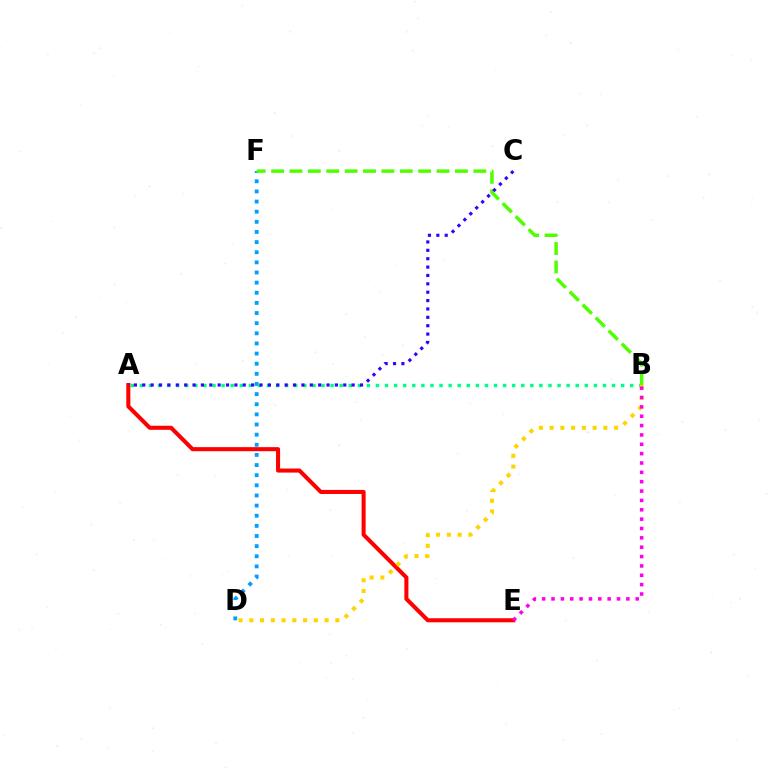{('D', 'F'): [{'color': '#009eff', 'line_style': 'dotted', 'thickness': 2.75}], ('A', 'B'): [{'color': '#00ff86', 'line_style': 'dotted', 'thickness': 2.47}], ('B', 'F'): [{'color': '#4fff00', 'line_style': 'dashed', 'thickness': 2.5}], ('A', 'E'): [{'color': '#ff0000', 'line_style': 'solid', 'thickness': 2.92}], ('B', 'D'): [{'color': '#ffd500', 'line_style': 'dotted', 'thickness': 2.92}], ('B', 'E'): [{'color': '#ff00ed', 'line_style': 'dotted', 'thickness': 2.54}], ('A', 'C'): [{'color': '#3700ff', 'line_style': 'dotted', 'thickness': 2.28}]}